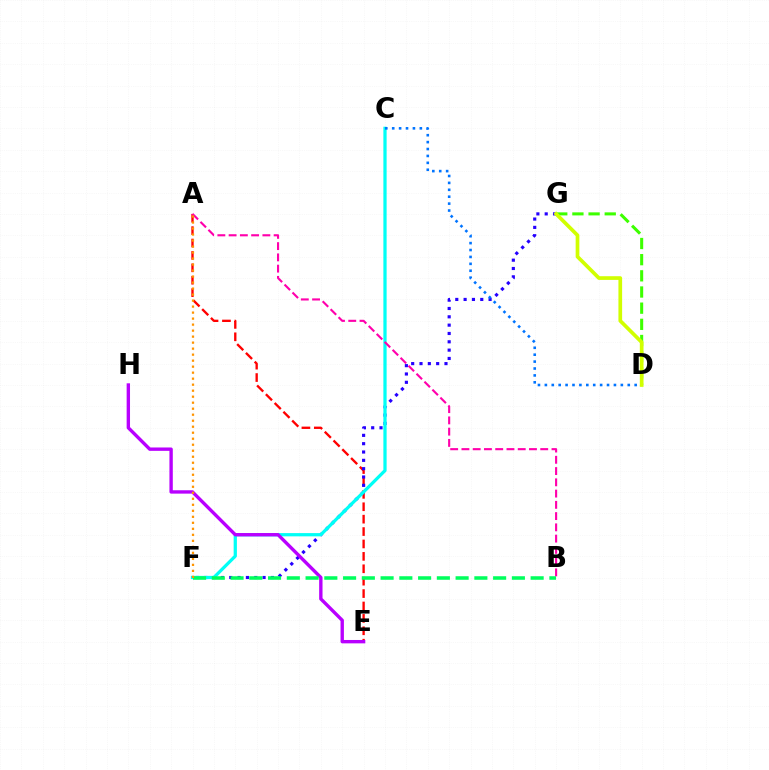{('A', 'E'): [{'color': '#ff0000', 'line_style': 'dashed', 'thickness': 1.68}], ('F', 'G'): [{'color': '#2500ff', 'line_style': 'dotted', 'thickness': 2.26}], ('C', 'F'): [{'color': '#00fff6', 'line_style': 'solid', 'thickness': 2.34}], ('D', 'G'): [{'color': '#3dff00', 'line_style': 'dashed', 'thickness': 2.2}, {'color': '#d1ff00', 'line_style': 'solid', 'thickness': 2.66}], ('C', 'D'): [{'color': '#0074ff', 'line_style': 'dotted', 'thickness': 1.88}], ('A', 'B'): [{'color': '#ff00ac', 'line_style': 'dashed', 'thickness': 1.53}], ('E', 'H'): [{'color': '#b900ff', 'line_style': 'solid', 'thickness': 2.43}], ('B', 'F'): [{'color': '#00ff5c', 'line_style': 'dashed', 'thickness': 2.55}], ('A', 'F'): [{'color': '#ff9400', 'line_style': 'dotted', 'thickness': 1.63}]}